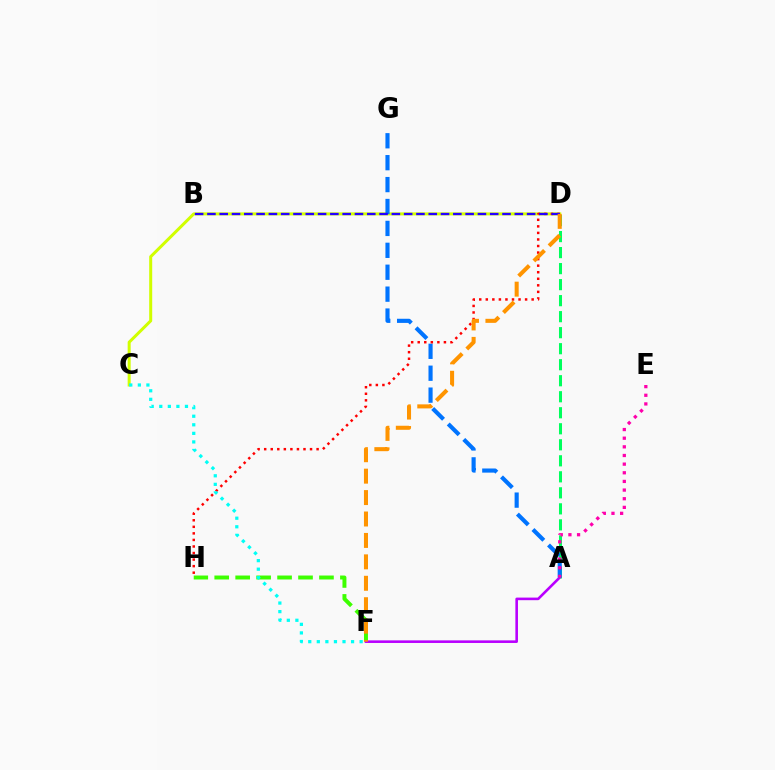{('F', 'H'): [{'color': '#3dff00', 'line_style': 'dashed', 'thickness': 2.85}], ('A', 'D'): [{'color': '#00ff5c', 'line_style': 'dashed', 'thickness': 2.18}], ('C', 'D'): [{'color': '#d1ff00', 'line_style': 'solid', 'thickness': 2.17}], ('A', 'F'): [{'color': '#b900ff', 'line_style': 'solid', 'thickness': 1.87}], ('A', 'G'): [{'color': '#0074ff', 'line_style': 'dashed', 'thickness': 2.98}], ('D', 'H'): [{'color': '#ff0000', 'line_style': 'dotted', 'thickness': 1.78}], ('B', 'D'): [{'color': '#2500ff', 'line_style': 'dashed', 'thickness': 1.67}], ('C', 'F'): [{'color': '#00fff6', 'line_style': 'dotted', 'thickness': 2.33}], ('A', 'E'): [{'color': '#ff00ac', 'line_style': 'dotted', 'thickness': 2.35}], ('D', 'F'): [{'color': '#ff9400', 'line_style': 'dashed', 'thickness': 2.91}]}